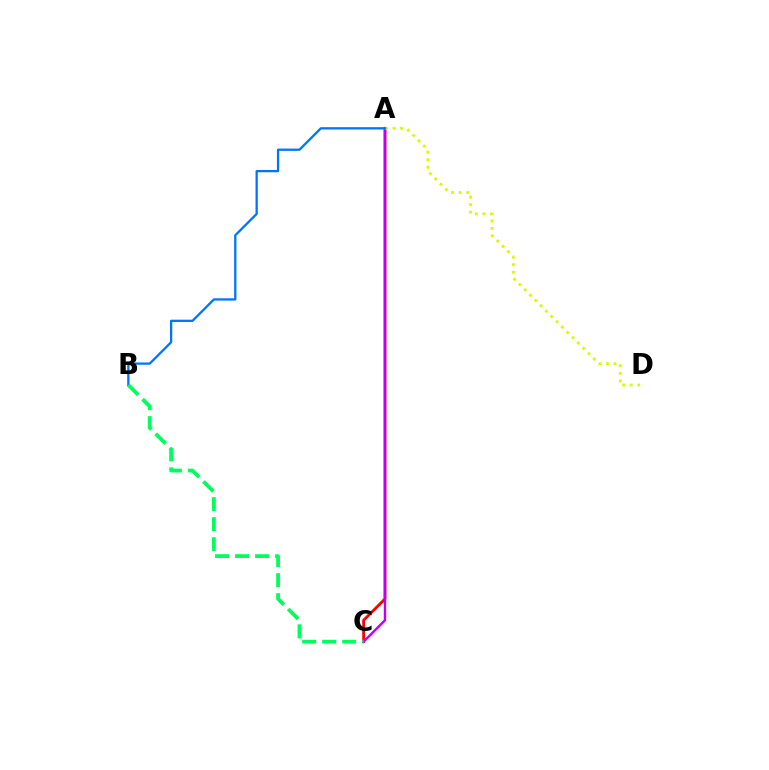{('A', 'C'): [{'color': '#ff0000', 'line_style': 'solid', 'thickness': 2.02}, {'color': '#b900ff', 'line_style': 'solid', 'thickness': 1.73}], ('A', 'D'): [{'color': '#d1ff00', 'line_style': 'dotted', 'thickness': 2.04}], ('A', 'B'): [{'color': '#0074ff', 'line_style': 'solid', 'thickness': 1.64}], ('B', 'C'): [{'color': '#00ff5c', 'line_style': 'dashed', 'thickness': 2.72}]}